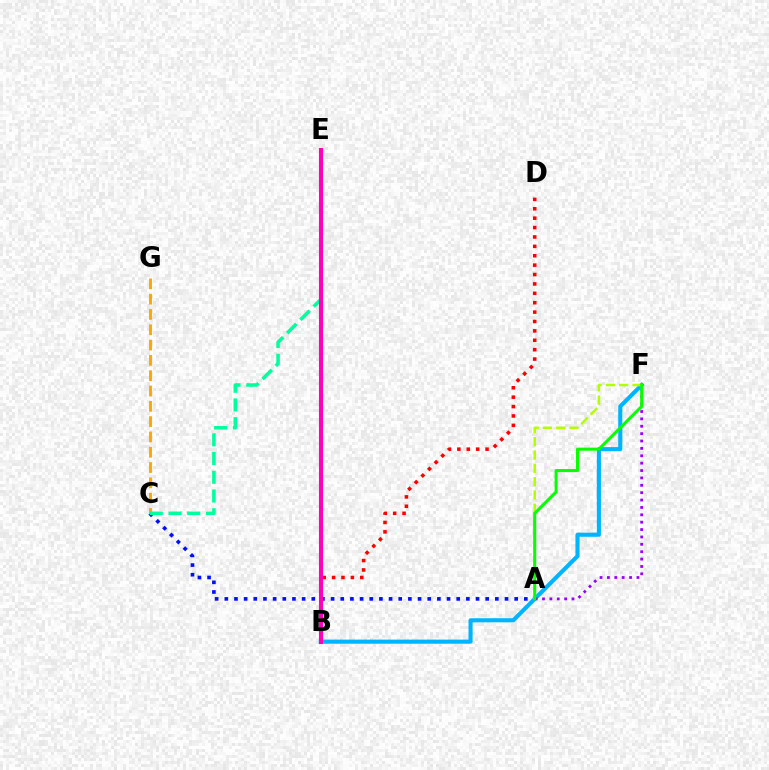{('B', 'D'): [{'color': '#ff0000', 'line_style': 'dotted', 'thickness': 2.55}], ('A', 'C'): [{'color': '#0010ff', 'line_style': 'dotted', 'thickness': 2.63}], ('C', 'G'): [{'color': '#ffa500', 'line_style': 'dashed', 'thickness': 2.08}], ('B', 'F'): [{'color': '#00b5ff', 'line_style': 'solid', 'thickness': 2.96}], ('C', 'E'): [{'color': '#00ff9d', 'line_style': 'dashed', 'thickness': 2.55}], ('A', 'F'): [{'color': '#9b00ff', 'line_style': 'dotted', 'thickness': 2.0}, {'color': '#b3ff00', 'line_style': 'dashed', 'thickness': 1.81}, {'color': '#08ff00', 'line_style': 'solid', 'thickness': 2.19}], ('B', 'E'): [{'color': '#ff00bd', 'line_style': 'solid', 'thickness': 2.94}]}